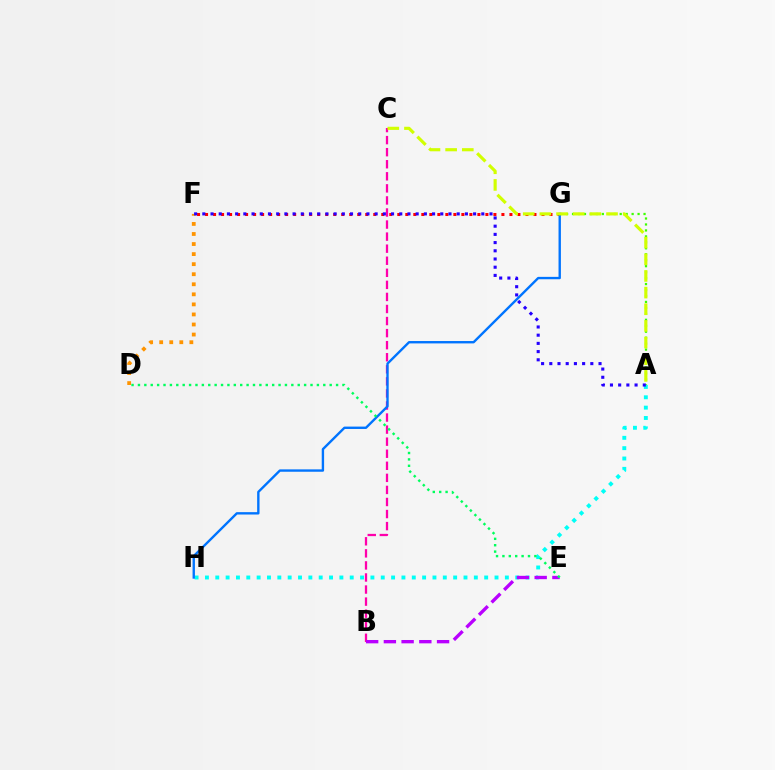{('F', 'G'): [{'color': '#ff0000', 'line_style': 'dotted', 'thickness': 2.18}], ('A', 'H'): [{'color': '#00fff6', 'line_style': 'dotted', 'thickness': 2.81}], ('B', 'C'): [{'color': '#ff00ac', 'line_style': 'dashed', 'thickness': 1.64}], ('A', 'G'): [{'color': '#3dff00', 'line_style': 'dotted', 'thickness': 1.62}], ('G', 'H'): [{'color': '#0074ff', 'line_style': 'solid', 'thickness': 1.71}], ('B', 'E'): [{'color': '#b900ff', 'line_style': 'dashed', 'thickness': 2.41}], ('D', 'E'): [{'color': '#00ff5c', 'line_style': 'dotted', 'thickness': 1.74}], ('A', 'C'): [{'color': '#d1ff00', 'line_style': 'dashed', 'thickness': 2.26}], ('D', 'F'): [{'color': '#ff9400', 'line_style': 'dotted', 'thickness': 2.73}], ('A', 'F'): [{'color': '#2500ff', 'line_style': 'dotted', 'thickness': 2.23}]}